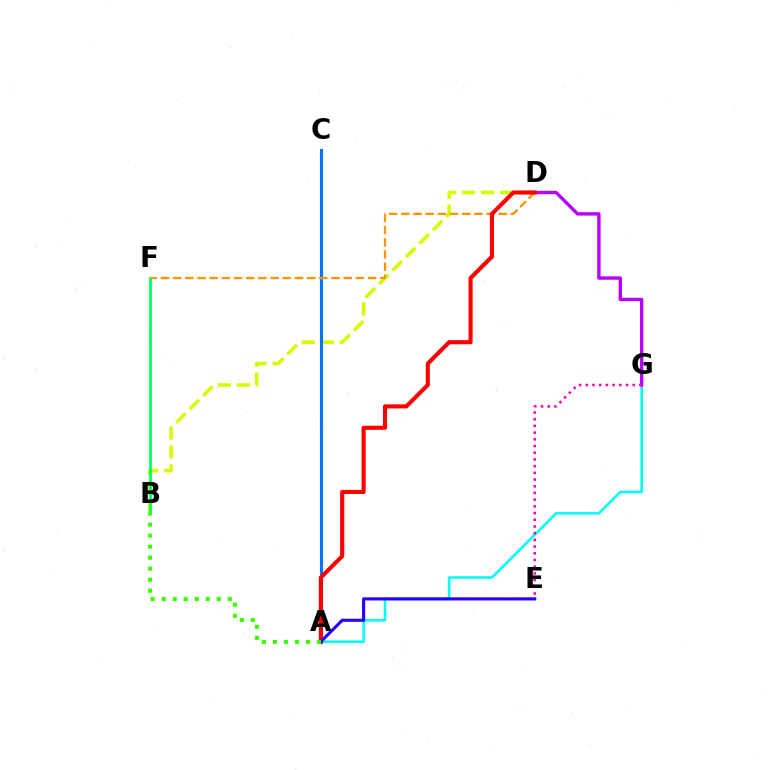{('A', 'G'): [{'color': '#00fff6', 'line_style': 'solid', 'thickness': 1.86}], ('B', 'D'): [{'color': '#d1ff00', 'line_style': 'dashed', 'thickness': 2.58}], ('A', 'C'): [{'color': '#0074ff', 'line_style': 'solid', 'thickness': 2.23}], ('D', 'F'): [{'color': '#ff9400', 'line_style': 'dashed', 'thickness': 1.65}], ('D', 'G'): [{'color': '#b900ff', 'line_style': 'solid', 'thickness': 2.43}], ('E', 'G'): [{'color': '#ff00ac', 'line_style': 'dotted', 'thickness': 1.82}], ('B', 'F'): [{'color': '#00ff5c', 'line_style': 'solid', 'thickness': 1.97}], ('A', 'D'): [{'color': '#ff0000', 'line_style': 'solid', 'thickness': 2.95}], ('A', 'E'): [{'color': '#2500ff', 'line_style': 'solid', 'thickness': 2.25}], ('A', 'B'): [{'color': '#3dff00', 'line_style': 'dotted', 'thickness': 2.99}]}